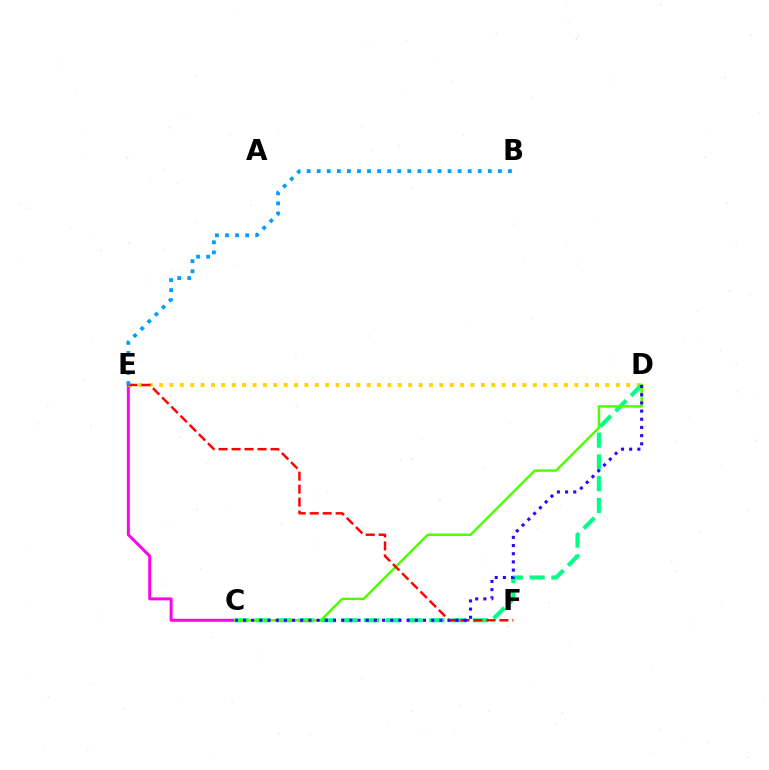{('C', 'E'): [{'color': '#ff00ed', 'line_style': 'solid', 'thickness': 2.13}], ('D', 'E'): [{'color': '#ffd500', 'line_style': 'dotted', 'thickness': 2.82}], ('C', 'D'): [{'color': '#00ff86', 'line_style': 'dashed', 'thickness': 2.96}, {'color': '#4fff00', 'line_style': 'solid', 'thickness': 1.77}, {'color': '#3700ff', 'line_style': 'dotted', 'thickness': 2.22}], ('E', 'F'): [{'color': '#ff0000', 'line_style': 'dashed', 'thickness': 1.76}], ('B', 'E'): [{'color': '#009eff', 'line_style': 'dotted', 'thickness': 2.73}]}